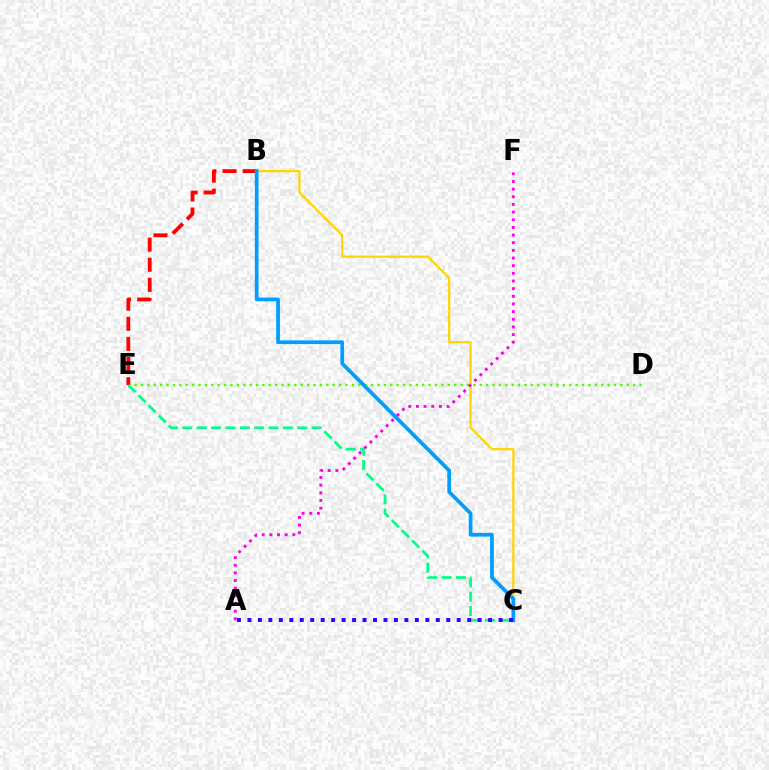{('D', 'E'): [{'color': '#4fff00', 'line_style': 'dotted', 'thickness': 1.74}], ('B', 'C'): [{'color': '#ffd500', 'line_style': 'solid', 'thickness': 1.59}, {'color': '#009eff', 'line_style': 'solid', 'thickness': 2.69}], ('B', 'E'): [{'color': '#ff0000', 'line_style': 'dashed', 'thickness': 2.73}], ('C', 'E'): [{'color': '#00ff86', 'line_style': 'dashed', 'thickness': 1.95}], ('A', 'F'): [{'color': '#ff00ed', 'line_style': 'dotted', 'thickness': 2.08}], ('A', 'C'): [{'color': '#3700ff', 'line_style': 'dotted', 'thickness': 2.84}]}